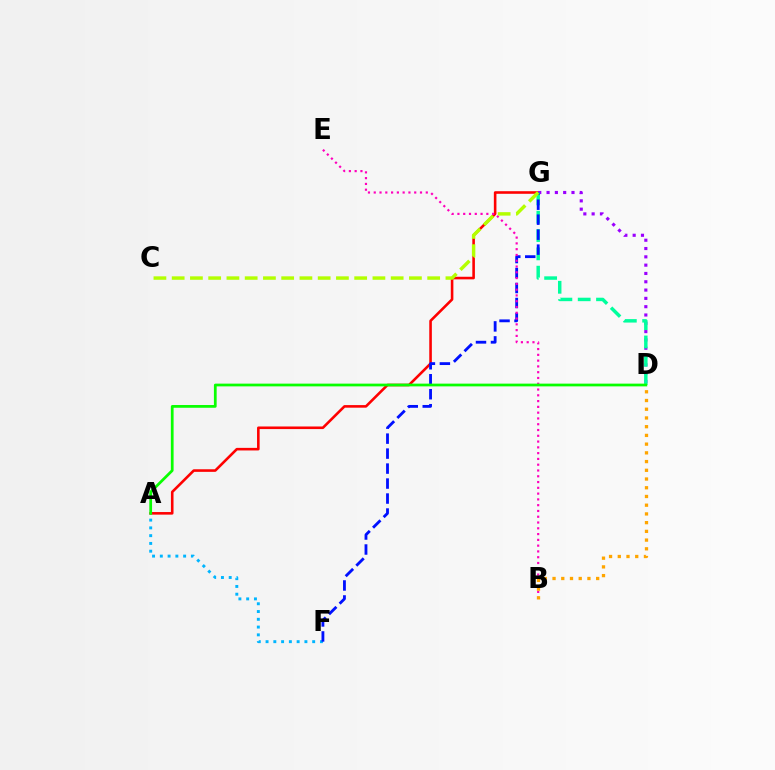{('A', 'F'): [{'color': '#00b5ff', 'line_style': 'dotted', 'thickness': 2.11}], ('A', 'G'): [{'color': '#ff0000', 'line_style': 'solid', 'thickness': 1.87}], ('D', 'G'): [{'color': '#9b00ff', 'line_style': 'dotted', 'thickness': 2.26}, {'color': '#00ff9d', 'line_style': 'dashed', 'thickness': 2.49}], ('F', 'G'): [{'color': '#0010ff', 'line_style': 'dashed', 'thickness': 2.03}], ('B', 'E'): [{'color': '#ff00bd', 'line_style': 'dotted', 'thickness': 1.57}], ('A', 'D'): [{'color': '#08ff00', 'line_style': 'solid', 'thickness': 1.98}], ('C', 'G'): [{'color': '#b3ff00', 'line_style': 'dashed', 'thickness': 2.48}], ('B', 'D'): [{'color': '#ffa500', 'line_style': 'dotted', 'thickness': 2.37}]}